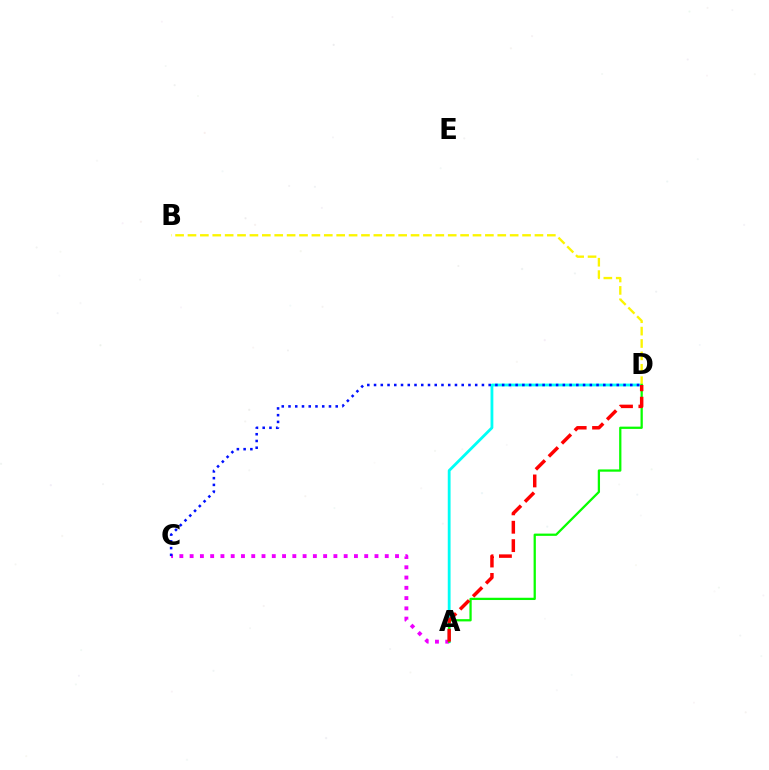{('A', 'D'): [{'color': '#00fff6', 'line_style': 'solid', 'thickness': 2.02}, {'color': '#08ff00', 'line_style': 'solid', 'thickness': 1.63}, {'color': '#ff0000', 'line_style': 'dashed', 'thickness': 2.5}], ('B', 'D'): [{'color': '#fcf500', 'line_style': 'dashed', 'thickness': 1.68}], ('A', 'C'): [{'color': '#ee00ff', 'line_style': 'dotted', 'thickness': 2.79}], ('C', 'D'): [{'color': '#0010ff', 'line_style': 'dotted', 'thickness': 1.83}]}